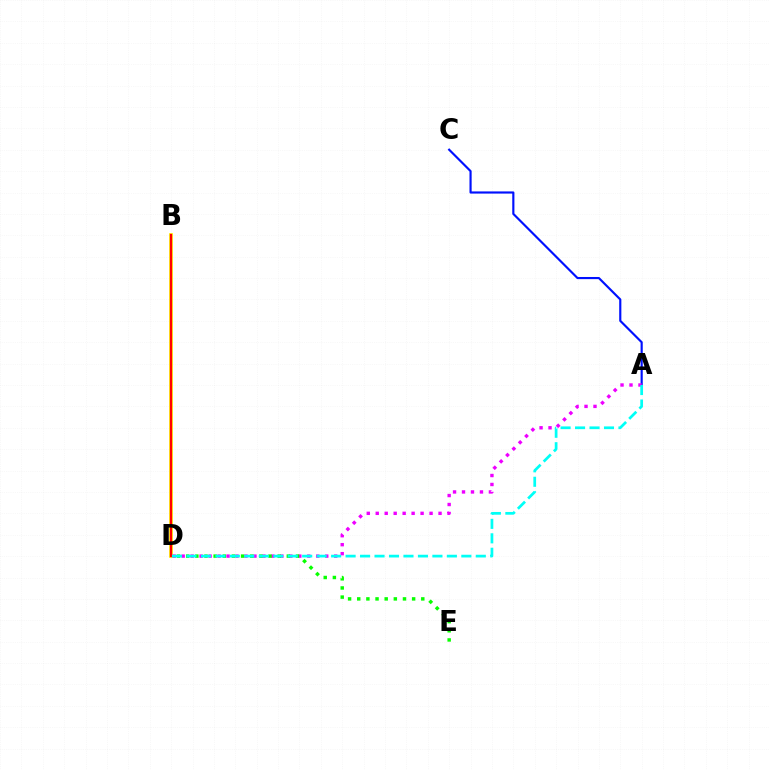{('B', 'D'): [{'color': '#fcf500', 'line_style': 'solid', 'thickness': 2.69}, {'color': '#ff0000', 'line_style': 'solid', 'thickness': 1.63}], ('A', 'C'): [{'color': '#0010ff', 'line_style': 'solid', 'thickness': 1.55}], ('A', 'D'): [{'color': '#ee00ff', 'line_style': 'dotted', 'thickness': 2.44}, {'color': '#00fff6', 'line_style': 'dashed', 'thickness': 1.97}], ('D', 'E'): [{'color': '#08ff00', 'line_style': 'dotted', 'thickness': 2.49}]}